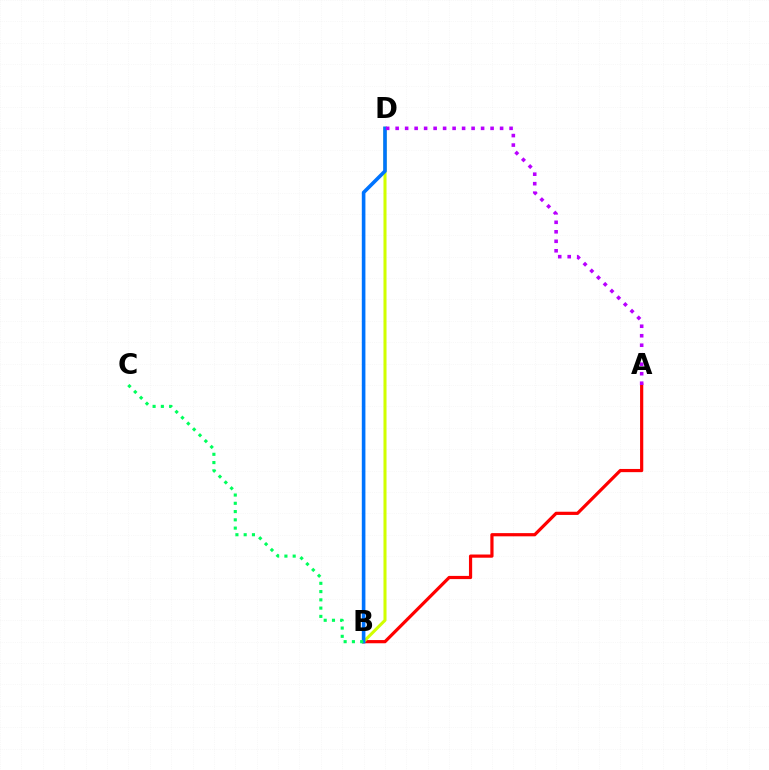{('A', 'B'): [{'color': '#ff0000', 'line_style': 'solid', 'thickness': 2.3}], ('B', 'D'): [{'color': '#d1ff00', 'line_style': 'solid', 'thickness': 2.19}, {'color': '#0074ff', 'line_style': 'solid', 'thickness': 2.6}], ('A', 'D'): [{'color': '#b900ff', 'line_style': 'dotted', 'thickness': 2.58}], ('B', 'C'): [{'color': '#00ff5c', 'line_style': 'dotted', 'thickness': 2.25}]}